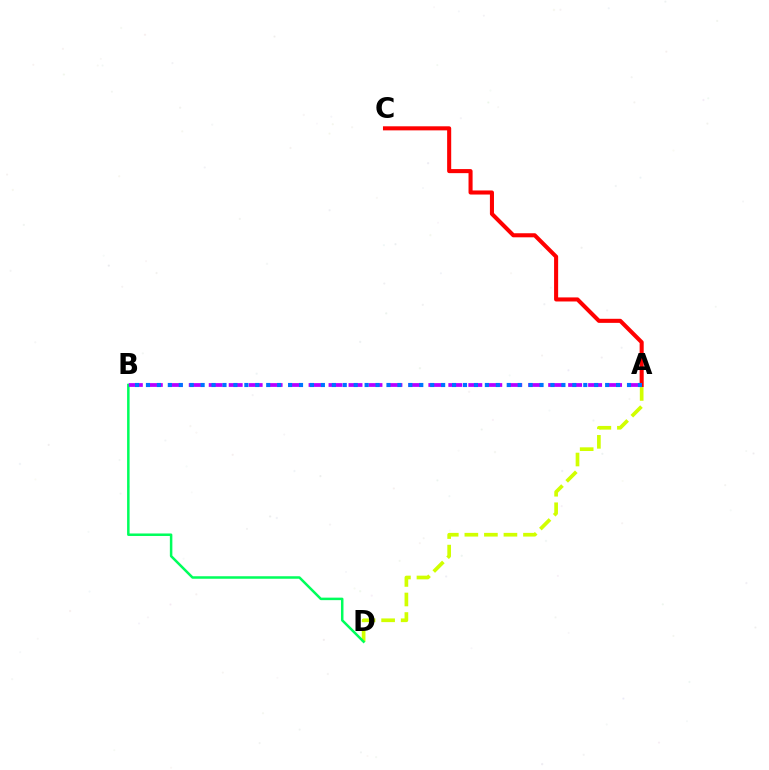{('A', 'D'): [{'color': '#d1ff00', 'line_style': 'dashed', 'thickness': 2.65}], ('B', 'D'): [{'color': '#00ff5c', 'line_style': 'solid', 'thickness': 1.8}], ('A', 'C'): [{'color': '#ff0000', 'line_style': 'solid', 'thickness': 2.93}], ('A', 'B'): [{'color': '#b900ff', 'line_style': 'dashed', 'thickness': 2.71}, {'color': '#0074ff', 'line_style': 'dotted', 'thickness': 2.97}]}